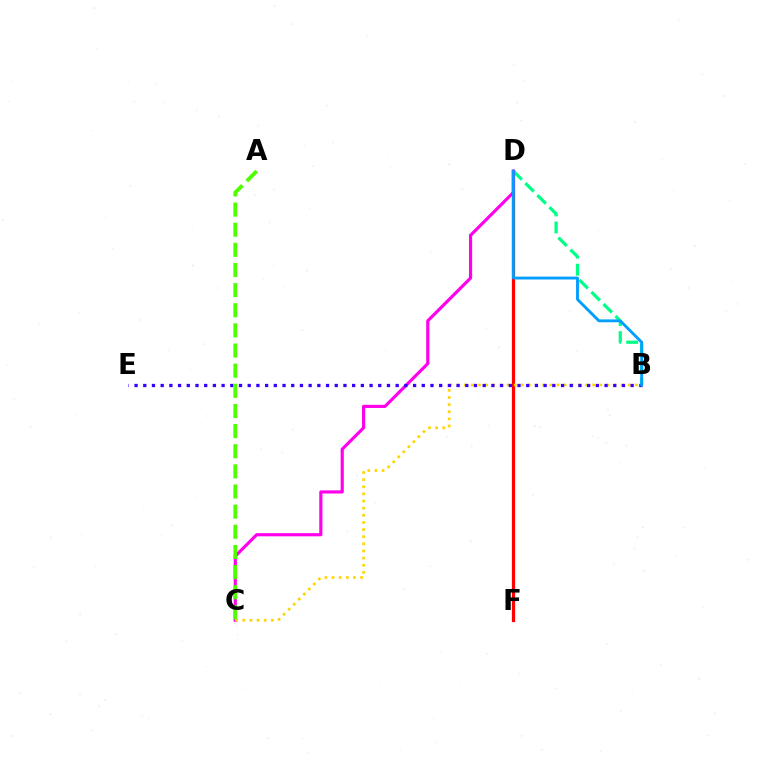{('B', 'D'): [{'color': '#00ff86', 'line_style': 'dashed', 'thickness': 2.31}, {'color': '#009eff', 'line_style': 'solid', 'thickness': 2.06}], ('D', 'F'): [{'color': '#ff0000', 'line_style': 'solid', 'thickness': 2.31}], ('C', 'D'): [{'color': '#ff00ed', 'line_style': 'solid', 'thickness': 2.27}], ('B', 'C'): [{'color': '#ffd500', 'line_style': 'dotted', 'thickness': 1.94}], ('B', 'E'): [{'color': '#3700ff', 'line_style': 'dotted', 'thickness': 2.36}], ('A', 'C'): [{'color': '#4fff00', 'line_style': 'dashed', 'thickness': 2.74}]}